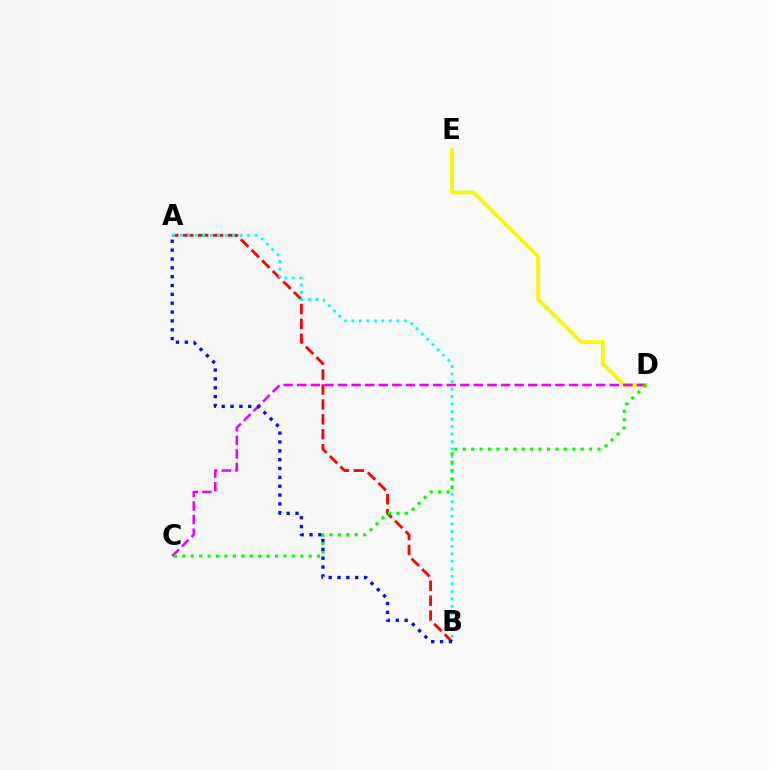{('D', 'E'): [{'color': '#fcf500', 'line_style': 'solid', 'thickness': 2.75}], ('A', 'B'): [{'color': '#ff0000', 'line_style': 'dashed', 'thickness': 2.03}, {'color': '#00fff6', 'line_style': 'dotted', 'thickness': 2.03}, {'color': '#0010ff', 'line_style': 'dotted', 'thickness': 2.4}], ('C', 'D'): [{'color': '#ee00ff', 'line_style': 'dashed', 'thickness': 1.85}, {'color': '#08ff00', 'line_style': 'dotted', 'thickness': 2.29}]}